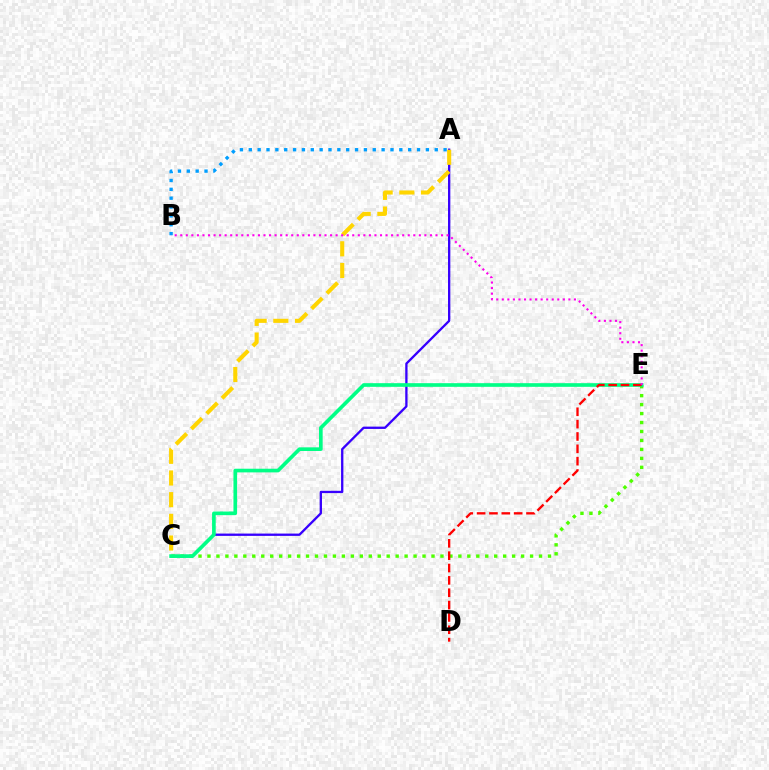{('A', 'C'): [{'color': '#3700ff', 'line_style': 'solid', 'thickness': 1.66}, {'color': '#ffd500', 'line_style': 'dashed', 'thickness': 2.94}], ('C', 'E'): [{'color': '#4fff00', 'line_style': 'dotted', 'thickness': 2.43}, {'color': '#00ff86', 'line_style': 'solid', 'thickness': 2.63}], ('A', 'B'): [{'color': '#009eff', 'line_style': 'dotted', 'thickness': 2.41}], ('D', 'E'): [{'color': '#ff0000', 'line_style': 'dashed', 'thickness': 1.68}], ('B', 'E'): [{'color': '#ff00ed', 'line_style': 'dotted', 'thickness': 1.51}]}